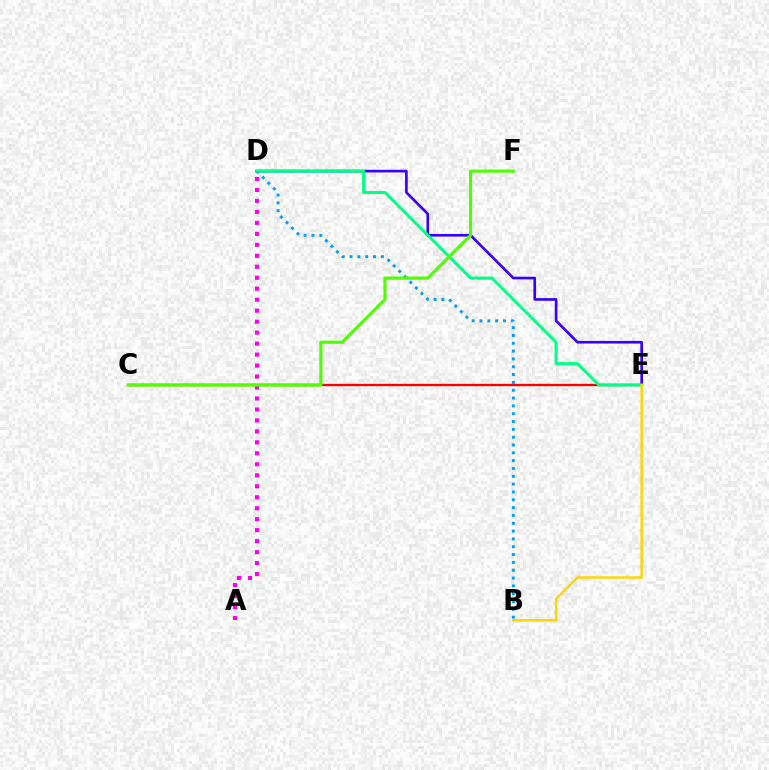{('A', 'D'): [{'color': '#ff00ed', 'line_style': 'dotted', 'thickness': 2.98}], ('B', 'D'): [{'color': '#009eff', 'line_style': 'dotted', 'thickness': 2.13}], ('C', 'E'): [{'color': '#ff0000', 'line_style': 'solid', 'thickness': 1.68}], ('D', 'E'): [{'color': '#3700ff', 'line_style': 'solid', 'thickness': 1.91}, {'color': '#00ff86', 'line_style': 'solid', 'thickness': 2.15}], ('B', 'E'): [{'color': '#ffd500', 'line_style': 'solid', 'thickness': 1.76}], ('C', 'F'): [{'color': '#4fff00', 'line_style': 'solid', 'thickness': 2.25}]}